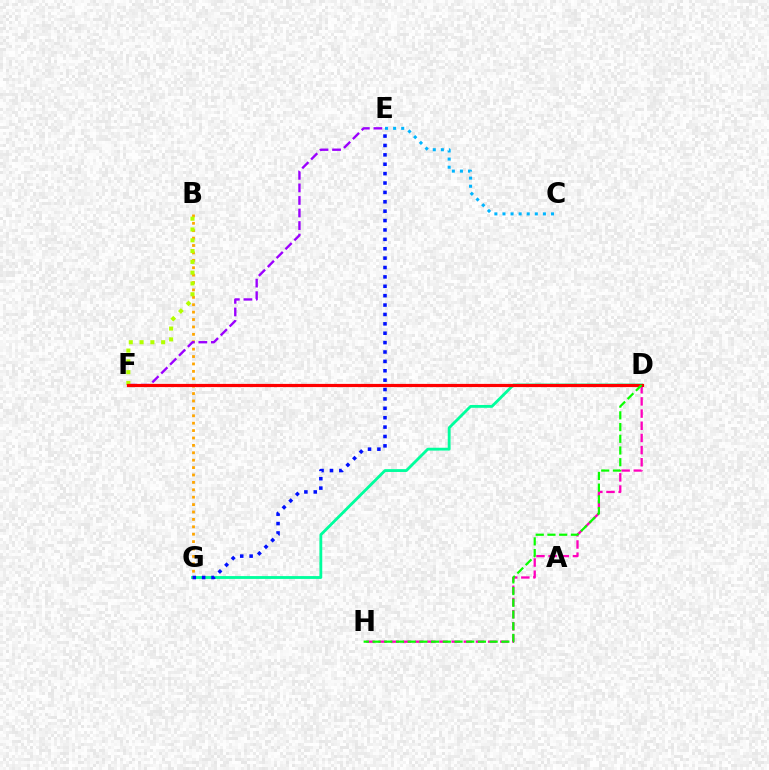{('D', 'G'): [{'color': '#00ff9d', 'line_style': 'solid', 'thickness': 2.04}], ('B', 'G'): [{'color': '#ffa500', 'line_style': 'dotted', 'thickness': 2.01}], ('D', 'H'): [{'color': '#ff00bd', 'line_style': 'dashed', 'thickness': 1.65}, {'color': '#08ff00', 'line_style': 'dashed', 'thickness': 1.59}], ('C', 'E'): [{'color': '#00b5ff', 'line_style': 'dotted', 'thickness': 2.2}], ('E', 'F'): [{'color': '#9b00ff', 'line_style': 'dashed', 'thickness': 1.7}], ('B', 'F'): [{'color': '#b3ff00', 'line_style': 'dotted', 'thickness': 2.93}], ('E', 'G'): [{'color': '#0010ff', 'line_style': 'dotted', 'thickness': 2.55}], ('D', 'F'): [{'color': '#ff0000', 'line_style': 'solid', 'thickness': 2.3}]}